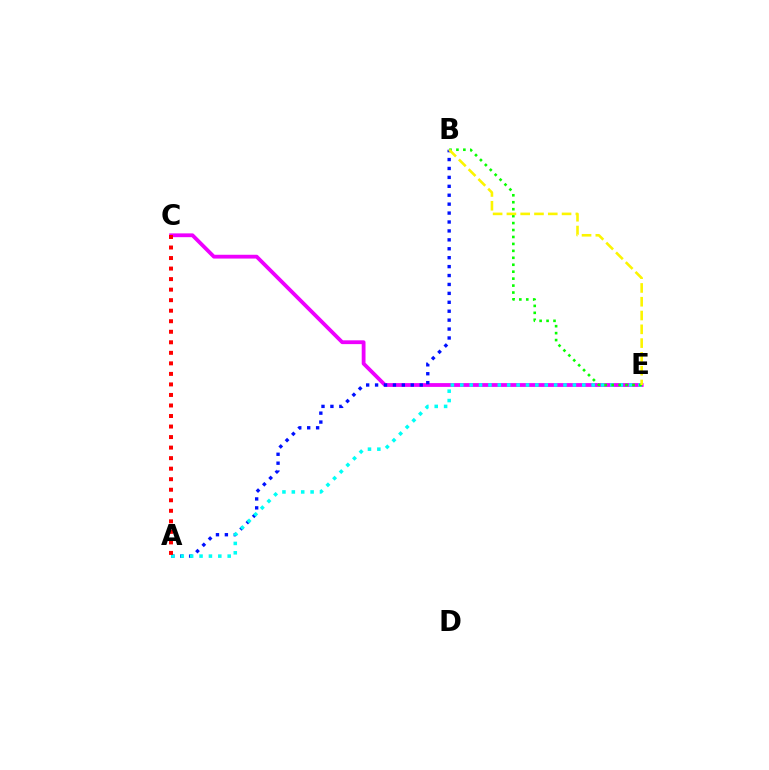{('C', 'E'): [{'color': '#ee00ff', 'line_style': 'solid', 'thickness': 2.74}], ('A', 'B'): [{'color': '#0010ff', 'line_style': 'dotted', 'thickness': 2.42}], ('A', 'E'): [{'color': '#00fff6', 'line_style': 'dotted', 'thickness': 2.55}], ('A', 'C'): [{'color': '#ff0000', 'line_style': 'dotted', 'thickness': 2.86}], ('B', 'E'): [{'color': '#08ff00', 'line_style': 'dotted', 'thickness': 1.89}, {'color': '#fcf500', 'line_style': 'dashed', 'thickness': 1.87}]}